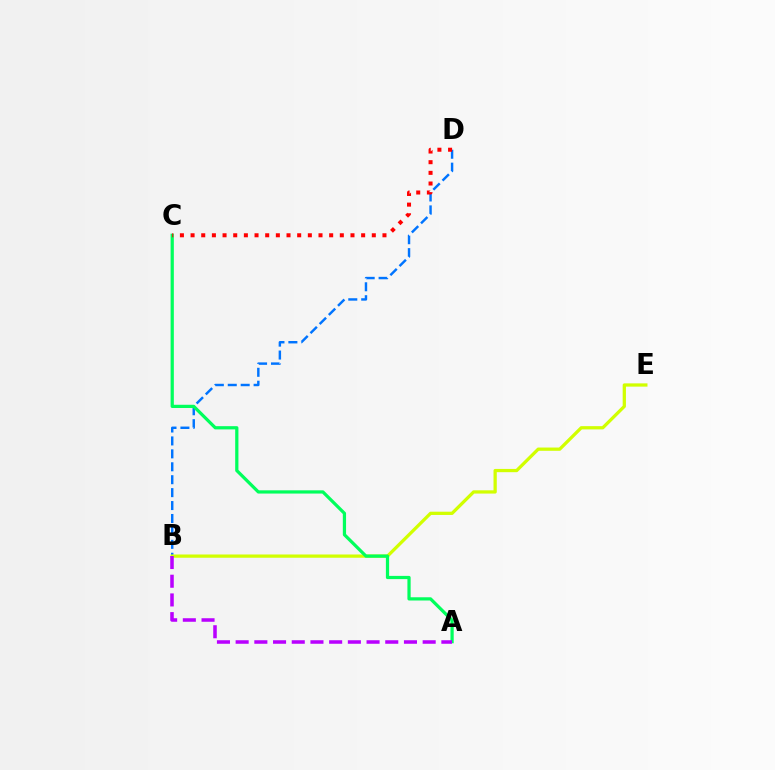{('B', 'D'): [{'color': '#0074ff', 'line_style': 'dashed', 'thickness': 1.76}], ('B', 'E'): [{'color': '#d1ff00', 'line_style': 'solid', 'thickness': 2.35}], ('A', 'C'): [{'color': '#00ff5c', 'line_style': 'solid', 'thickness': 2.33}], ('C', 'D'): [{'color': '#ff0000', 'line_style': 'dotted', 'thickness': 2.9}], ('A', 'B'): [{'color': '#b900ff', 'line_style': 'dashed', 'thickness': 2.54}]}